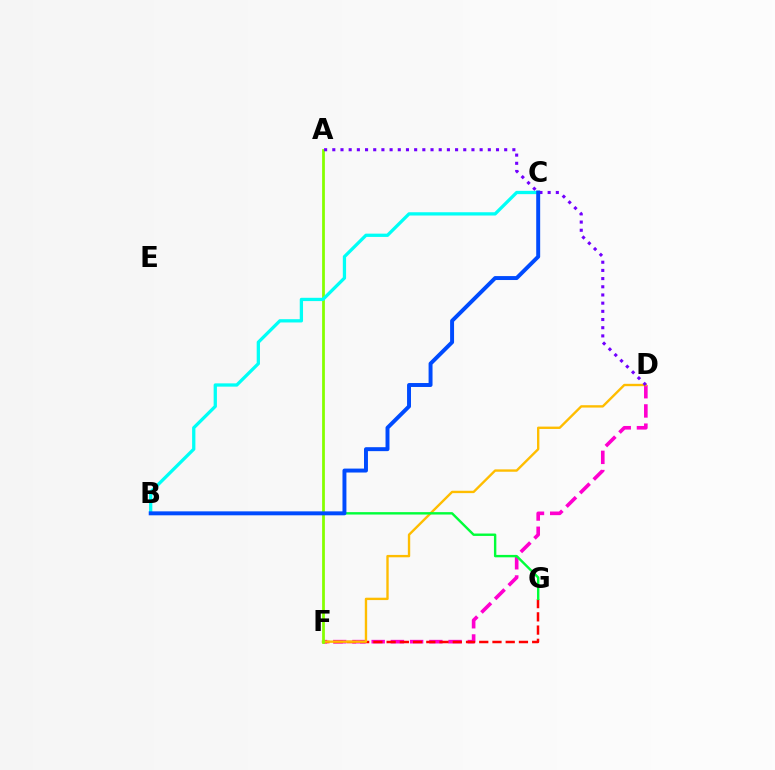{('D', 'F'): [{'color': '#ff00cf', 'line_style': 'dashed', 'thickness': 2.61}, {'color': '#ffbd00', 'line_style': 'solid', 'thickness': 1.71}], ('F', 'G'): [{'color': '#ff0000', 'line_style': 'dashed', 'thickness': 1.8}], ('B', 'G'): [{'color': '#00ff39', 'line_style': 'solid', 'thickness': 1.73}], ('A', 'F'): [{'color': '#84ff00', 'line_style': 'solid', 'thickness': 1.99}], ('B', 'C'): [{'color': '#00fff6', 'line_style': 'solid', 'thickness': 2.36}, {'color': '#004bff', 'line_style': 'solid', 'thickness': 2.84}], ('A', 'D'): [{'color': '#7200ff', 'line_style': 'dotted', 'thickness': 2.22}]}